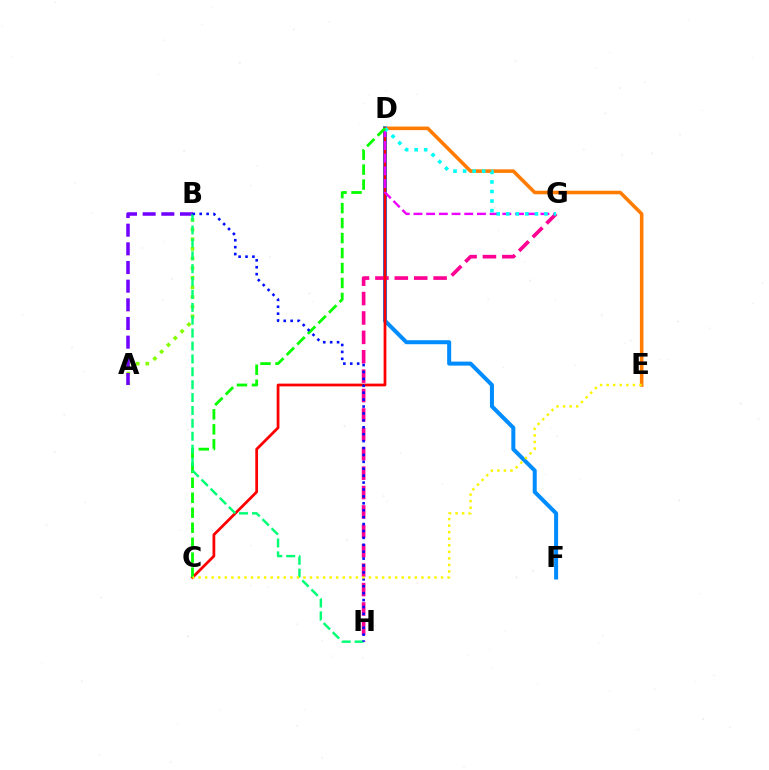{('D', 'E'): [{'color': '#ff7c00', 'line_style': 'solid', 'thickness': 2.56}], ('D', 'F'): [{'color': '#008cff', 'line_style': 'solid', 'thickness': 2.89}], ('G', 'H'): [{'color': '#ff0094', 'line_style': 'dashed', 'thickness': 2.64}], ('C', 'D'): [{'color': '#ff0000', 'line_style': 'solid', 'thickness': 1.99}, {'color': '#08ff00', 'line_style': 'dashed', 'thickness': 2.03}], ('D', 'G'): [{'color': '#ee00ff', 'line_style': 'dashed', 'thickness': 1.72}, {'color': '#00fff6', 'line_style': 'dotted', 'thickness': 2.59}], ('A', 'B'): [{'color': '#84ff00', 'line_style': 'dotted', 'thickness': 2.62}, {'color': '#7200ff', 'line_style': 'dashed', 'thickness': 2.54}], ('B', 'H'): [{'color': '#00ff74', 'line_style': 'dashed', 'thickness': 1.75}, {'color': '#0010ff', 'line_style': 'dotted', 'thickness': 1.88}], ('C', 'E'): [{'color': '#fcf500', 'line_style': 'dotted', 'thickness': 1.78}]}